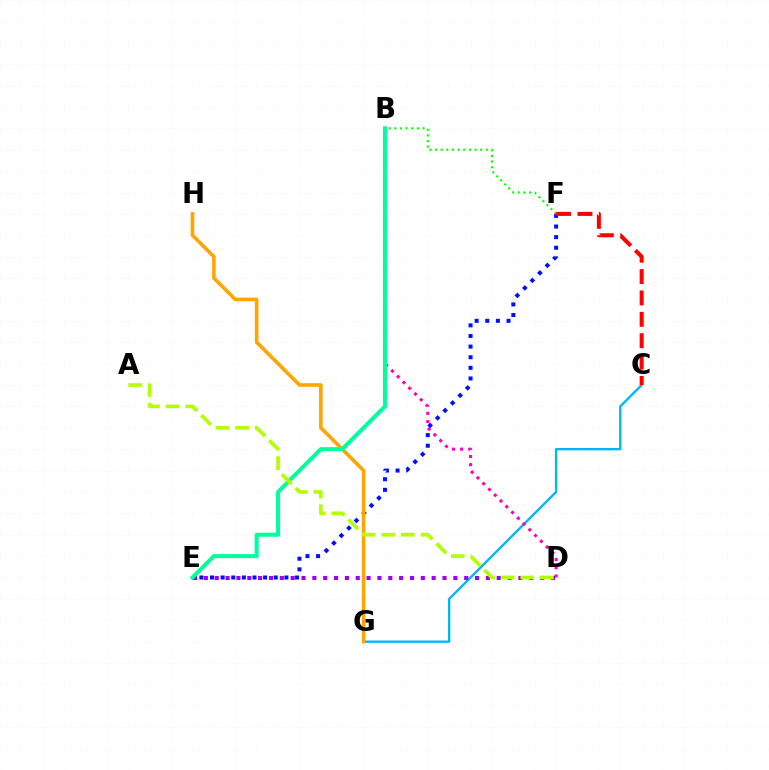{('C', 'G'): [{'color': '#00b5ff', 'line_style': 'solid', 'thickness': 1.68}], ('B', 'D'): [{'color': '#ff00bd', 'line_style': 'dotted', 'thickness': 2.21}], ('E', 'F'): [{'color': '#0010ff', 'line_style': 'dotted', 'thickness': 2.89}], ('G', 'H'): [{'color': '#ffa500', 'line_style': 'solid', 'thickness': 2.6}], ('D', 'E'): [{'color': '#9b00ff', 'line_style': 'dotted', 'thickness': 2.95}], ('B', 'E'): [{'color': '#00ff9d', 'line_style': 'solid', 'thickness': 2.92}], ('B', 'F'): [{'color': '#08ff00', 'line_style': 'dotted', 'thickness': 1.53}], ('A', 'D'): [{'color': '#b3ff00', 'line_style': 'dashed', 'thickness': 2.66}], ('C', 'F'): [{'color': '#ff0000', 'line_style': 'dashed', 'thickness': 2.9}]}